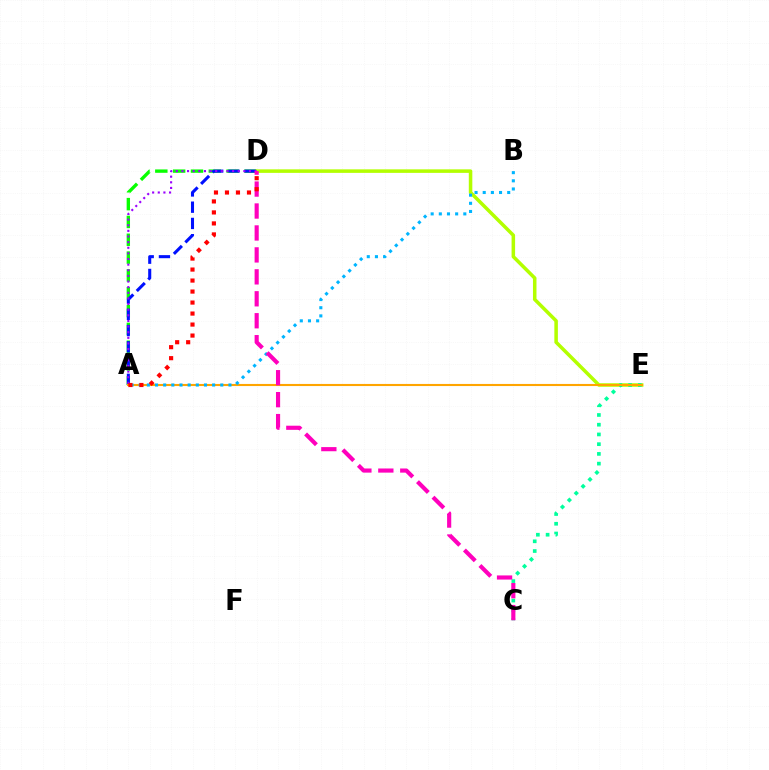{('A', 'D'): [{'color': '#08ff00', 'line_style': 'dashed', 'thickness': 2.42}, {'color': '#0010ff', 'line_style': 'dashed', 'thickness': 2.21}, {'color': '#9b00ff', 'line_style': 'dotted', 'thickness': 1.53}, {'color': '#ff0000', 'line_style': 'dotted', 'thickness': 2.99}], ('D', 'E'): [{'color': '#b3ff00', 'line_style': 'solid', 'thickness': 2.54}], ('C', 'E'): [{'color': '#00ff9d', 'line_style': 'dotted', 'thickness': 2.64}], ('A', 'E'): [{'color': '#ffa500', 'line_style': 'solid', 'thickness': 1.52}], ('A', 'B'): [{'color': '#00b5ff', 'line_style': 'dotted', 'thickness': 2.22}], ('C', 'D'): [{'color': '#ff00bd', 'line_style': 'dashed', 'thickness': 2.98}]}